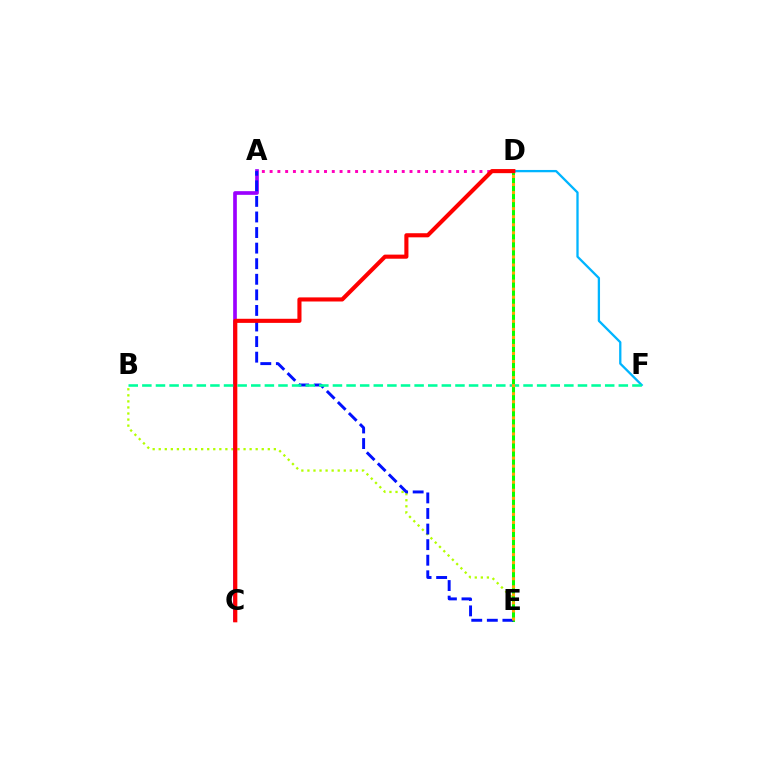{('A', 'D'): [{'color': '#ff00bd', 'line_style': 'dotted', 'thickness': 2.11}], ('B', 'E'): [{'color': '#b3ff00', 'line_style': 'dotted', 'thickness': 1.65}], ('A', 'C'): [{'color': '#9b00ff', 'line_style': 'solid', 'thickness': 2.64}], ('D', 'E'): [{'color': '#08ff00', 'line_style': 'solid', 'thickness': 2.19}, {'color': '#ffa500', 'line_style': 'dotted', 'thickness': 2.19}], ('A', 'E'): [{'color': '#0010ff', 'line_style': 'dashed', 'thickness': 2.12}], ('D', 'F'): [{'color': '#00b5ff', 'line_style': 'solid', 'thickness': 1.65}], ('C', 'D'): [{'color': '#ff0000', 'line_style': 'solid', 'thickness': 2.95}], ('B', 'F'): [{'color': '#00ff9d', 'line_style': 'dashed', 'thickness': 1.85}]}